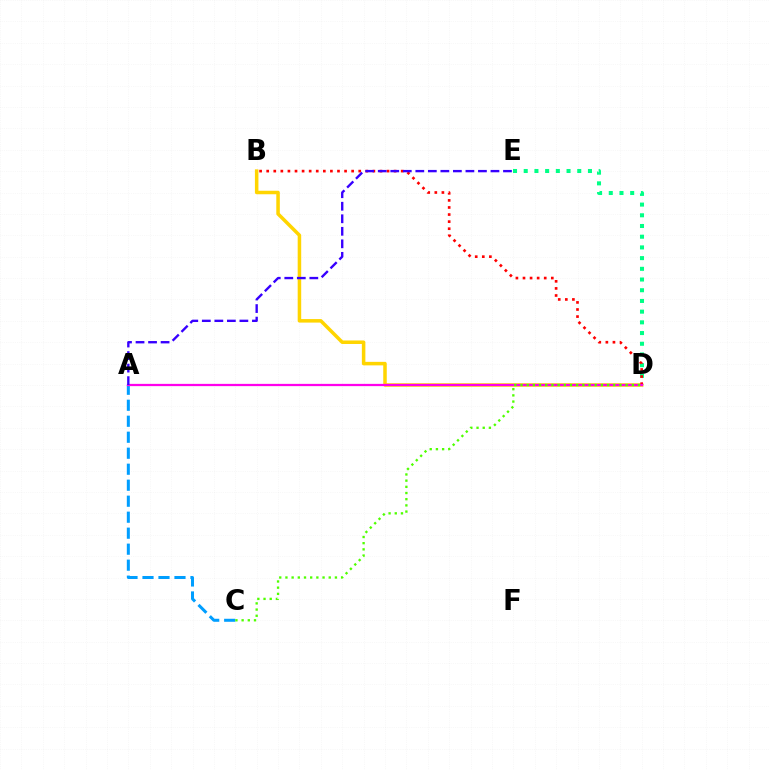{('D', 'E'): [{'color': '#00ff86', 'line_style': 'dotted', 'thickness': 2.91}], ('B', 'D'): [{'color': '#ffd500', 'line_style': 'solid', 'thickness': 2.53}, {'color': '#ff0000', 'line_style': 'dotted', 'thickness': 1.92}], ('A', 'C'): [{'color': '#009eff', 'line_style': 'dashed', 'thickness': 2.17}], ('A', 'D'): [{'color': '#ff00ed', 'line_style': 'solid', 'thickness': 1.62}], ('A', 'E'): [{'color': '#3700ff', 'line_style': 'dashed', 'thickness': 1.7}], ('C', 'D'): [{'color': '#4fff00', 'line_style': 'dotted', 'thickness': 1.68}]}